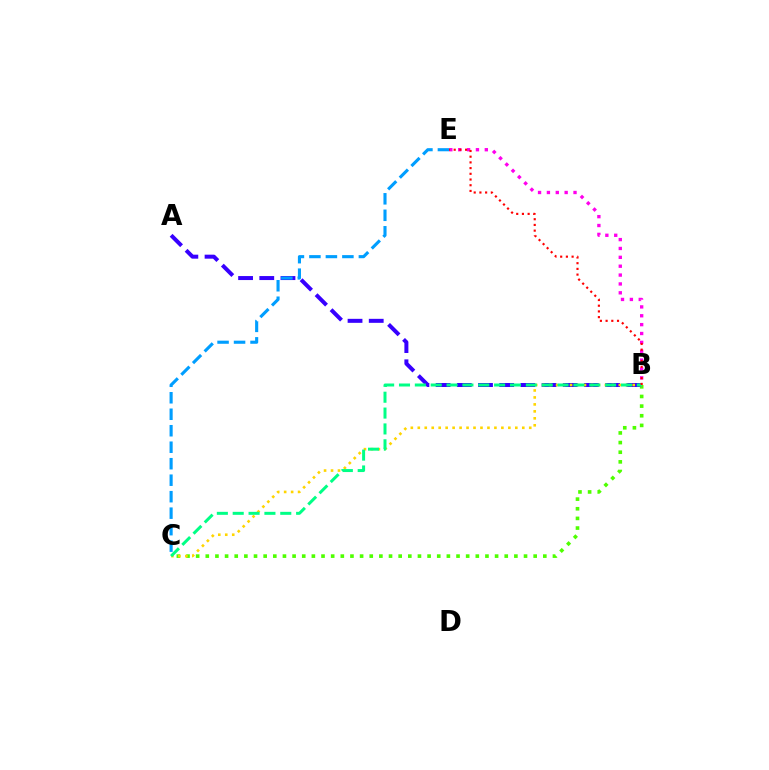{('B', 'C'): [{'color': '#4fff00', 'line_style': 'dotted', 'thickness': 2.62}, {'color': '#ffd500', 'line_style': 'dotted', 'thickness': 1.89}, {'color': '#00ff86', 'line_style': 'dashed', 'thickness': 2.15}], ('A', 'B'): [{'color': '#3700ff', 'line_style': 'dashed', 'thickness': 2.88}], ('B', 'E'): [{'color': '#ff00ed', 'line_style': 'dotted', 'thickness': 2.41}, {'color': '#ff0000', 'line_style': 'dotted', 'thickness': 1.55}], ('C', 'E'): [{'color': '#009eff', 'line_style': 'dashed', 'thickness': 2.24}]}